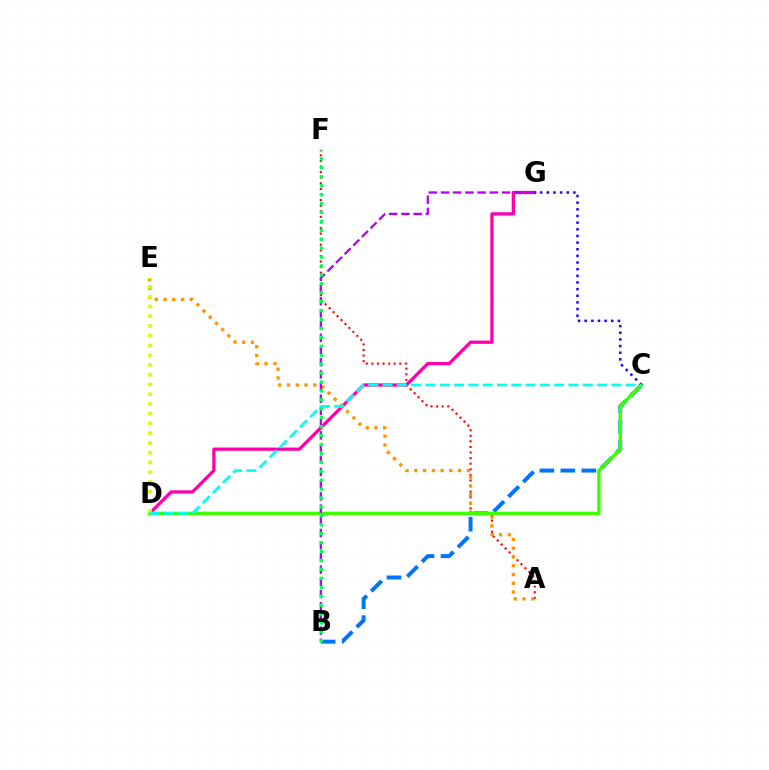{('A', 'F'): [{'color': '#ff0000', 'line_style': 'dotted', 'thickness': 1.52}], ('B', 'C'): [{'color': '#0074ff', 'line_style': 'dashed', 'thickness': 2.85}], ('D', 'G'): [{'color': '#ff00ac', 'line_style': 'solid', 'thickness': 2.35}], ('A', 'E'): [{'color': '#ff9400', 'line_style': 'dotted', 'thickness': 2.38}], ('C', 'D'): [{'color': '#3dff00', 'line_style': 'solid', 'thickness': 2.43}, {'color': '#00fff6', 'line_style': 'dashed', 'thickness': 1.94}], ('C', 'G'): [{'color': '#2500ff', 'line_style': 'dotted', 'thickness': 1.81}], ('B', 'G'): [{'color': '#b900ff', 'line_style': 'dashed', 'thickness': 1.66}], ('D', 'E'): [{'color': '#d1ff00', 'line_style': 'dotted', 'thickness': 2.65}], ('B', 'F'): [{'color': '#00ff5c', 'line_style': 'dotted', 'thickness': 2.42}]}